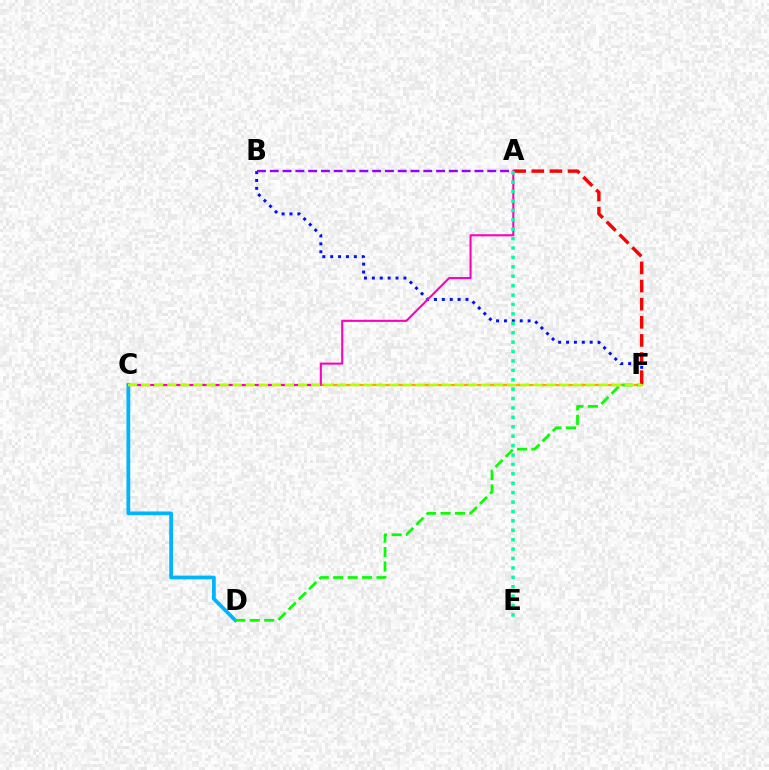{('B', 'F'): [{'color': '#0010ff', 'line_style': 'dotted', 'thickness': 2.14}], ('C', 'D'): [{'color': '#00b5ff', 'line_style': 'solid', 'thickness': 2.7}], ('C', 'F'): [{'color': '#ffa500', 'line_style': 'solid', 'thickness': 1.63}, {'color': '#b3ff00', 'line_style': 'dashed', 'thickness': 1.78}], ('A', 'F'): [{'color': '#ff0000', 'line_style': 'dashed', 'thickness': 2.46}], ('A', 'C'): [{'color': '#ff00bd', 'line_style': 'solid', 'thickness': 1.5}], ('D', 'F'): [{'color': '#08ff00', 'line_style': 'dashed', 'thickness': 1.96}], ('A', 'B'): [{'color': '#9b00ff', 'line_style': 'dashed', 'thickness': 1.74}], ('A', 'E'): [{'color': '#00ff9d', 'line_style': 'dotted', 'thickness': 2.56}]}